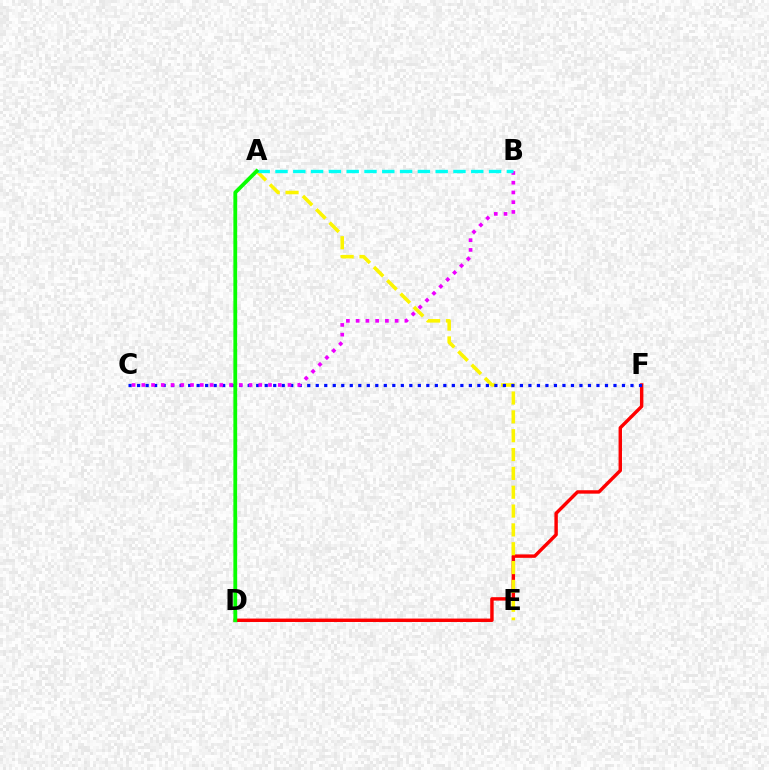{('D', 'F'): [{'color': '#ff0000', 'line_style': 'solid', 'thickness': 2.47}], ('A', 'E'): [{'color': '#fcf500', 'line_style': 'dashed', 'thickness': 2.56}], ('C', 'F'): [{'color': '#0010ff', 'line_style': 'dotted', 'thickness': 2.31}], ('B', 'C'): [{'color': '#ee00ff', 'line_style': 'dotted', 'thickness': 2.65}], ('A', 'B'): [{'color': '#00fff6', 'line_style': 'dashed', 'thickness': 2.42}], ('A', 'D'): [{'color': '#08ff00', 'line_style': 'solid', 'thickness': 2.73}]}